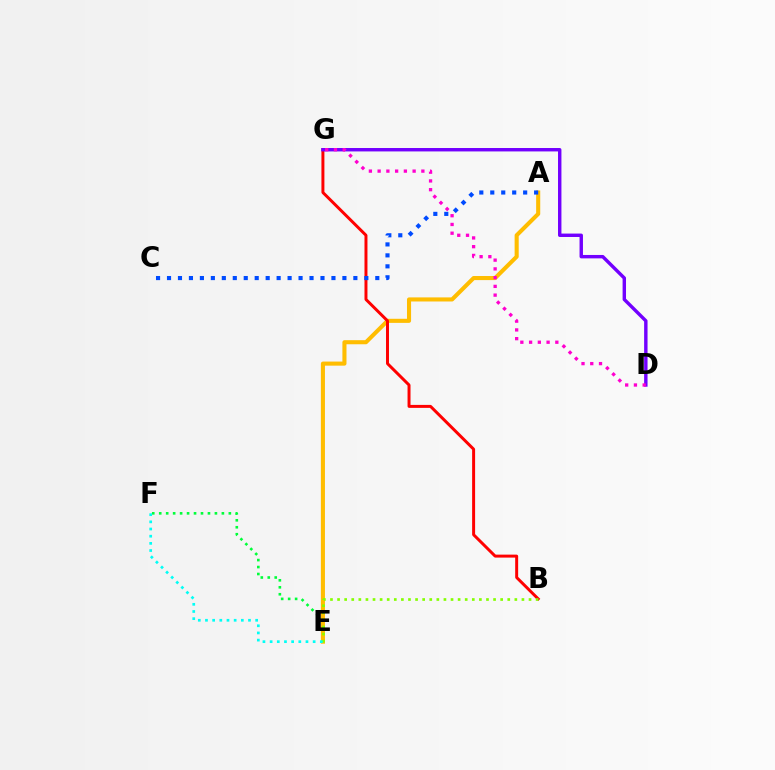{('E', 'F'): [{'color': '#00ff39', 'line_style': 'dotted', 'thickness': 1.89}, {'color': '#00fff6', 'line_style': 'dotted', 'thickness': 1.95}], ('A', 'E'): [{'color': '#ffbd00', 'line_style': 'solid', 'thickness': 2.94}], ('B', 'G'): [{'color': '#ff0000', 'line_style': 'solid', 'thickness': 2.14}], ('D', 'G'): [{'color': '#7200ff', 'line_style': 'solid', 'thickness': 2.46}, {'color': '#ff00cf', 'line_style': 'dotted', 'thickness': 2.38}], ('B', 'E'): [{'color': '#84ff00', 'line_style': 'dotted', 'thickness': 1.93}], ('A', 'C'): [{'color': '#004bff', 'line_style': 'dotted', 'thickness': 2.98}]}